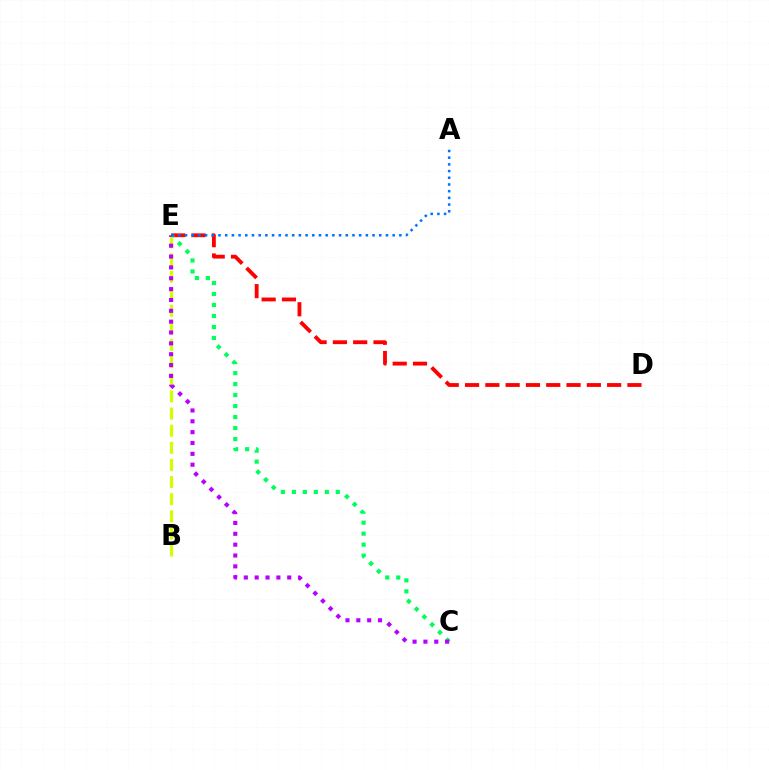{('D', 'E'): [{'color': '#ff0000', 'line_style': 'dashed', 'thickness': 2.76}], ('C', 'E'): [{'color': '#00ff5c', 'line_style': 'dotted', 'thickness': 2.99}, {'color': '#b900ff', 'line_style': 'dotted', 'thickness': 2.95}], ('B', 'E'): [{'color': '#d1ff00', 'line_style': 'dashed', 'thickness': 2.33}], ('A', 'E'): [{'color': '#0074ff', 'line_style': 'dotted', 'thickness': 1.82}]}